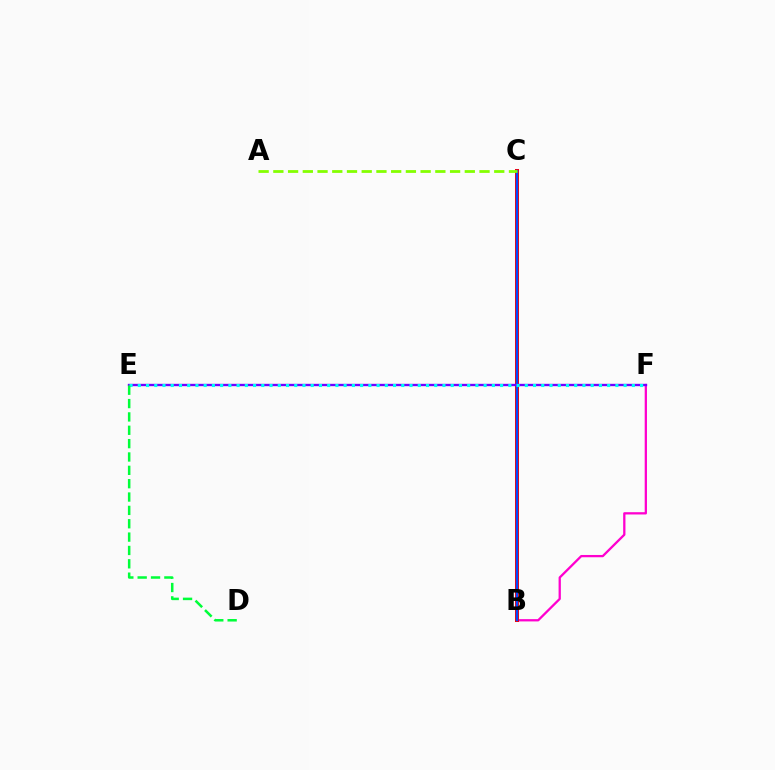{('B', 'C'): [{'color': '#ffbd00', 'line_style': 'dashed', 'thickness': 2.81}, {'color': '#ff0000', 'line_style': 'solid', 'thickness': 2.89}, {'color': '#004bff', 'line_style': 'solid', 'thickness': 1.7}], ('B', 'F'): [{'color': '#ff00cf', 'line_style': 'solid', 'thickness': 1.64}], ('E', 'F'): [{'color': '#7200ff', 'line_style': 'solid', 'thickness': 1.7}, {'color': '#00fff6', 'line_style': 'dotted', 'thickness': 2.24}], ('D', 'E'): [{'color': '#00ff39', 'line_style': 'dashed', 'thickness': 1.81}], ('A', 'C'): [{'color': '#84ff00', 'line_style': 'dashed', 'thickness': 2.0}]}